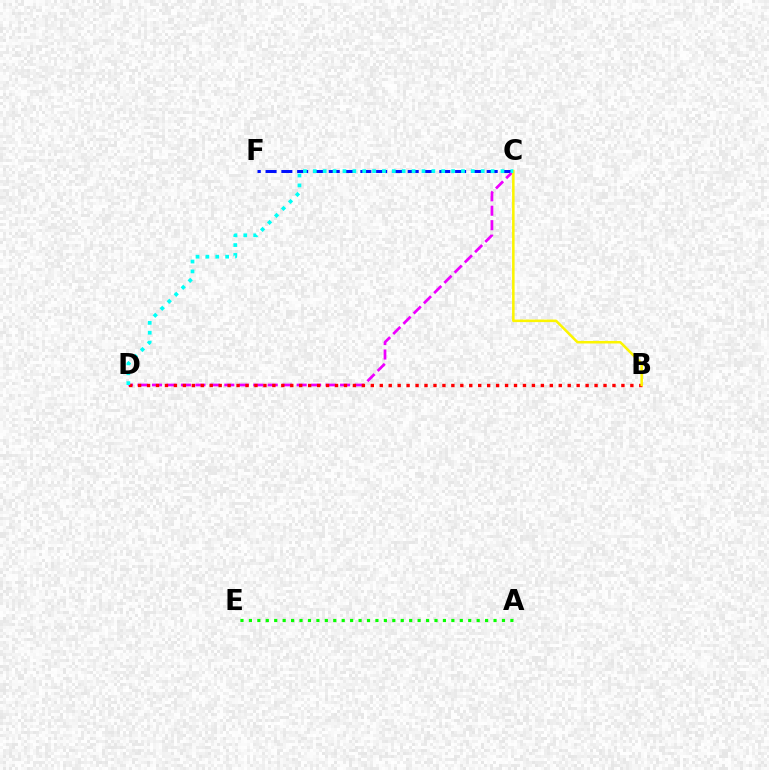{('A', 'E'): [{'color': '#08ff00', 'line_style': 'dotted', 'thickness': 2.29}], ('C', 'F'): [{'color': '#0010ff', 'line_style': 'dashed', 'thickness': 2.15}], ('C', 'D'): [{'color': '#ee00ff', 'line_style': 'dashed', 'thickness': 1.97}, {'color': '#00fff6', 'line_style': 'dotted', 'thickness': 2.68}], ('B', 'D'): [{'color': '#ff0000', 'line_style': 'dotted', 'thickness': 2.43}], ('B', 'C'): [{'color': '#fcf500', 'line_style': 'solid', 'thickness': 1.83}]}